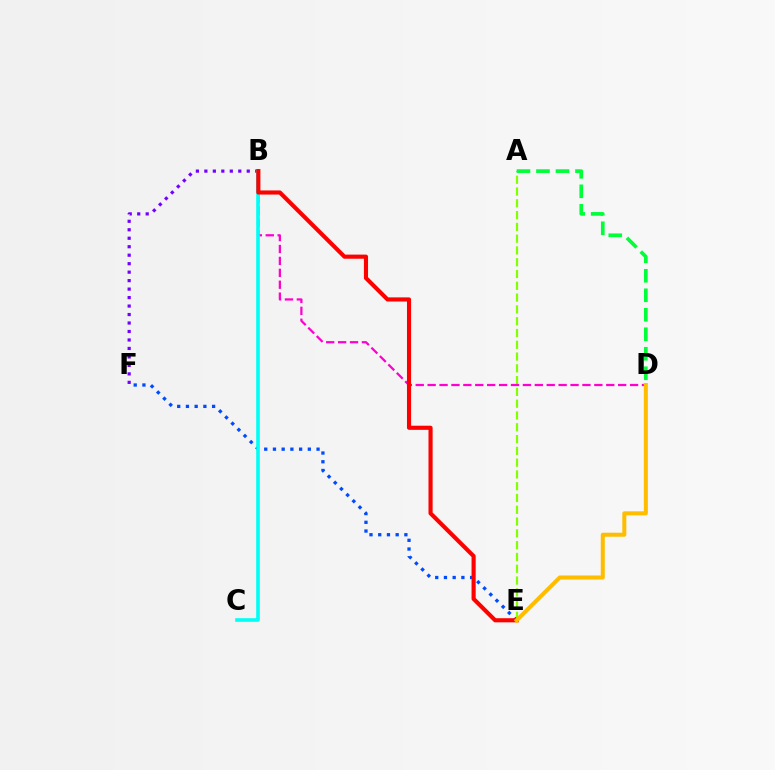{('A', 'E'): [{'color': '#84ff00', 'line_style': 'dashed', 'thickness': 1.6}], ('B', 'F'): [{'color': '#7200ff', 'line_style': 'dotted', 'thickness': 2.3}], ('B', 'D'): [{'color': '#ff00cf', 'line_style': 'dashed', 'thickness': 1.62}], ('E', 'F'): [{'color': '#004bff', 'line_style': 'dotted', 'thickness': 2.37}], ('B', 'C'): [{'color': '#00fff6', 'line_style': 'solid', 'thickness': 2.6}], ('B', 'E'): [{'color': '#ff0000', 'line_style': 'solid', 'thickness': 2.97}], ('A', 'D'): [{'color': '#00ff39', 'line_style': 'dashed', 'thickness': 2.65}], ('D', 'E'): [{'color': '#ffbd00', 'line_style': 'solid', 'thickness': 2.89}]}